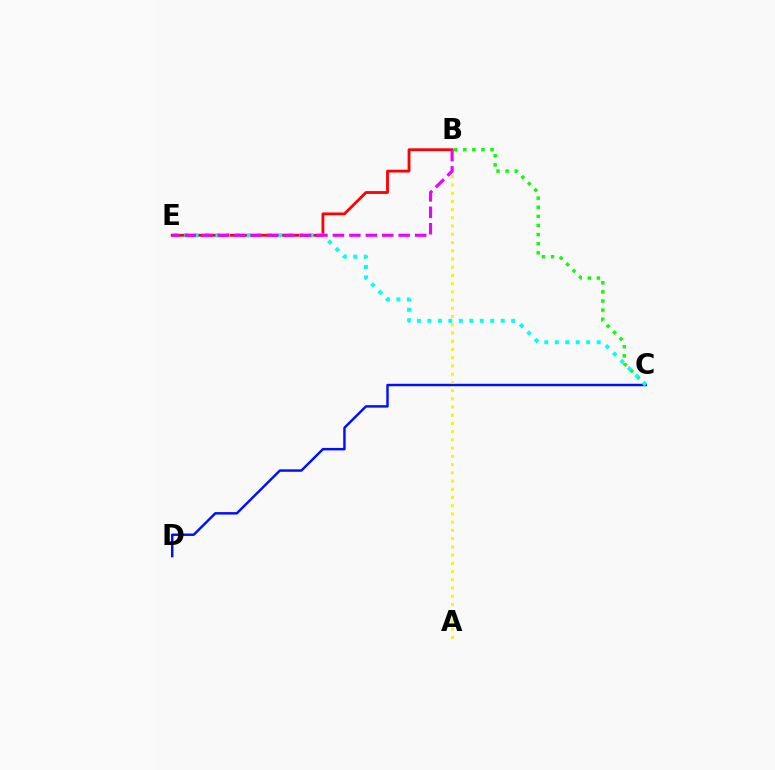{('B', 'E'): [{'color': '#ff0000', 'line_style': 'solid', 'thickness': 2.03}, {'color': '#ee00ff', 'line_style': 'dashed', 'thickness': 2.23}], ('B', 'C'): [{'color': '#08ff00', 'line_style': 'dotted', 'thickness': 2.48}], ('C', 'D'): [{'color': '#0010ff', 'line_style': 'solid', 'thickness': 1.77}], ('C', 'E'): [{'color': '#00fff6', 'line_style': 'dotted', 'thickness': 2.85}], ('A', 'B'): [{'color': '#fcf500', 'line_style': 'dotted', 'thickness': 2.23}]}